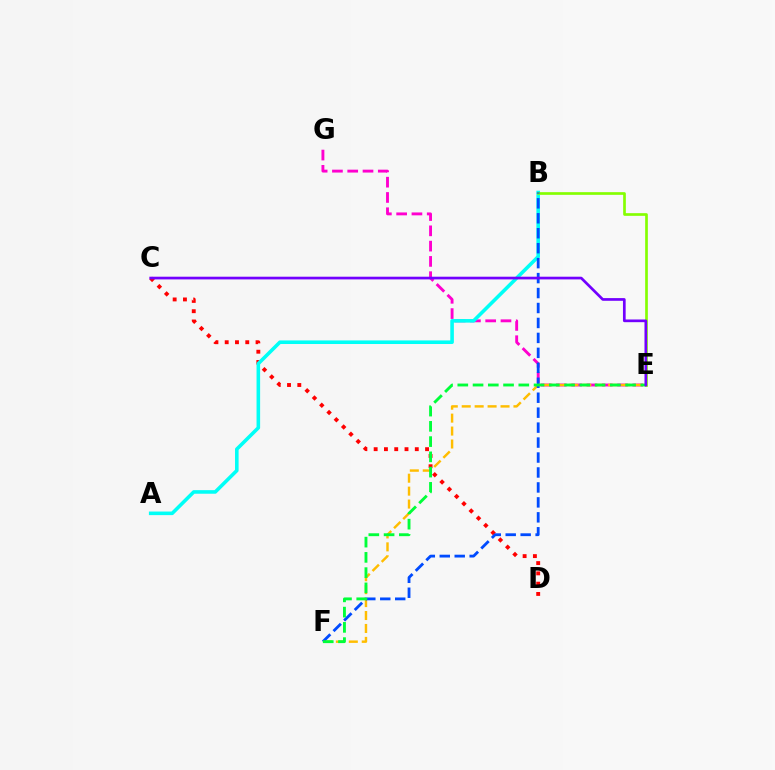{('E', 'G'): [{'color': '#ff00cf', 'line_style': 'dashed', 'thickness': 2.08}], ('C', 'D'): [{'color': '#ff0000', 'line_style': 'dotted', 'thickness': 2.79}], ('A', 'B'): [{'color': '#00fff6', 'line_style': 'solid', 'thickness': 2.58}], ('B', 'E'): [{'color': '#84ff00', 'line_style': 'solid', 'thickness': 1.92}], ('E', 'F'): [{'color': '#ffbd00', 'line_style': 'dashed', 'thickness': 1.76}, {'color': '#00ff39', 'line_style': 'dashed', 'thickness': 2.07}], ('B', 'F'): [{'color': '#004bff', 'line_style': 'dashed', 'thickness': 2.03}], ('C', 'E'): [{'color': '#7200ff', 'line_style': 'solid', 'thickness': 1.94}]}